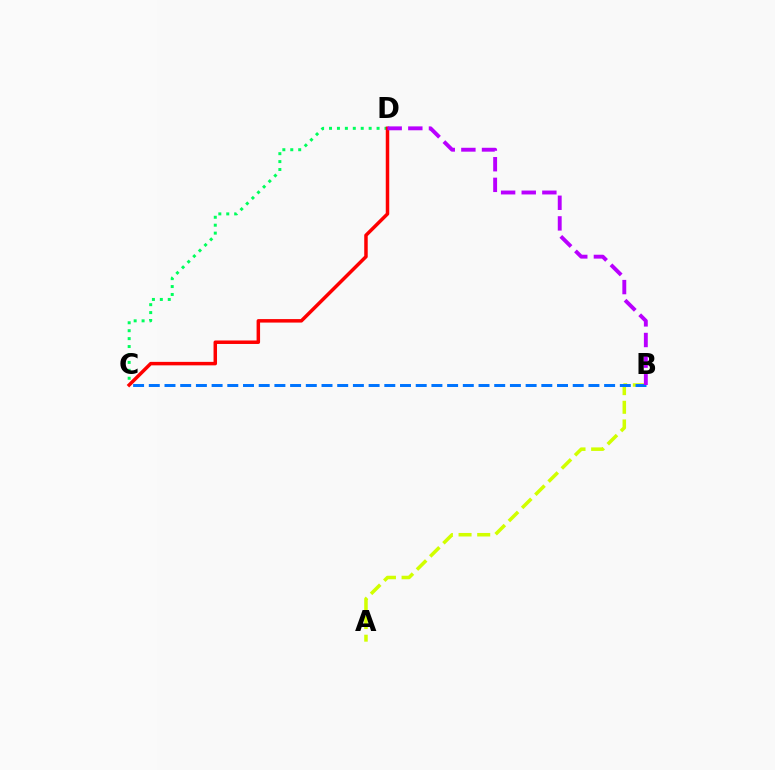{('A', 'B'): [{'color': '#d1ff00', 'line_style': 'dashed', 'thickness': 2.53}], ('C', 'D'): [{'color': '#00ff5c', 'line_style': 'dotted', 'thickness': 2.15}, {'color': '#ff0000', 'line_style': 'solid', 'thickness': 2.51}], ('B', 'C'): [{'color': '#0074ff', 'line_style': 'dashed', 'thickness': 2.13}], ('B', 'D'): [{'color': '#b900ff', 'line_style': 'dashed', 'thickness': 2.8}]}